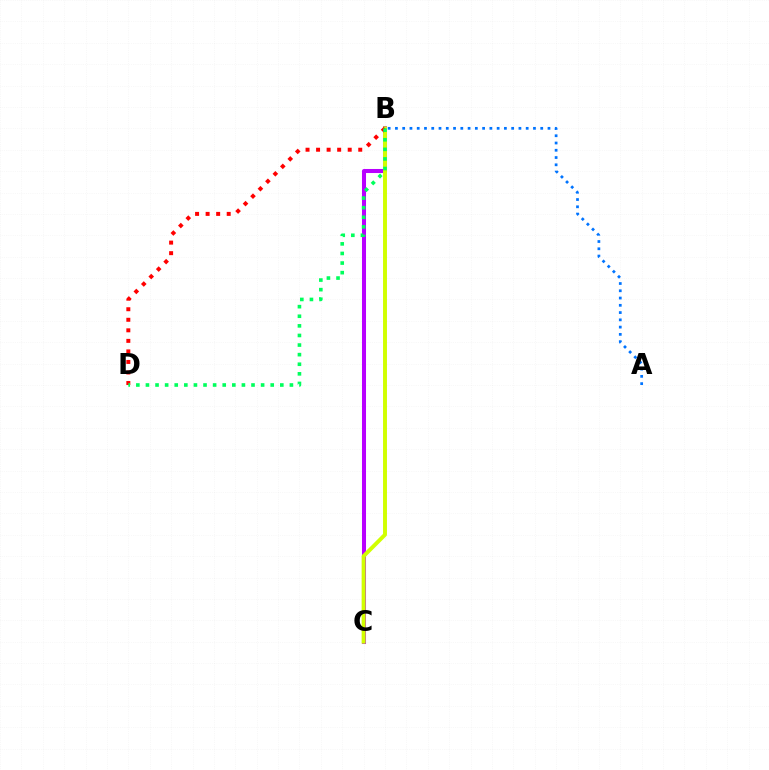{('B', 'C'): [{'color': '#b900ff', 'line_style': 'solid', 'thickness': 2.91}, {'color': '#d1ff00', 'line_style': 'solid', 'thickness': 2.83}], ('B', 'D'): [{'color': '#ff0000', 'line_style': 'dotted', 'thickness': 2.86}, {'color': '#00ff5c', 'line_style': 'dotted', 'thickness': 2.61}], ('A', 'B'): [{'color': '#0074ff', 'line_style': 'dotted', 'thickness': 1.97}]}